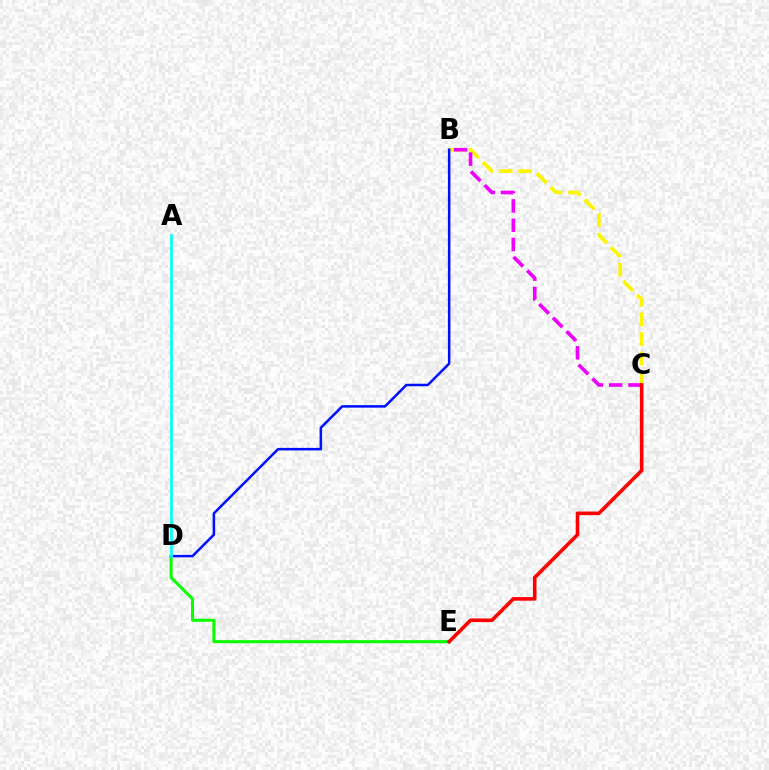{('B', 'C'): [{'color': '#fcf500', 'line_style': 'dashed', 'thickness': 2.65}, {'color': '#ee00ff', 'line_style': 'dashed', 'thickness': 2.62}], ('D', 'E'): [{'color': '#08ff00', 'line_style': 'solid', 'thickness': 2.18}], ('B', 'D'): [{'color': '#0010ff', 'line_style': 'solid', 'thickness': 1.82}], ('A', 'D'): [{'color': '#00fff6', 'line_style': 'solid', 'thickness': 1.93}], ('C', 'E'): [{'color': '#ff0000', 'line_style': 'solid', 'thickness': 2.59}]}